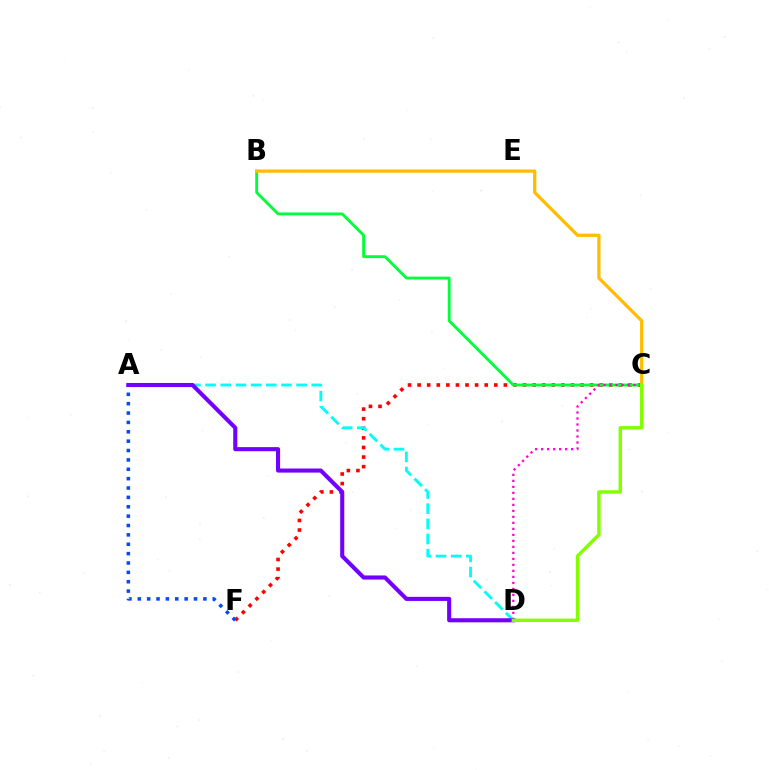{('C', 'F'): [{'color': '#ff0000', 'line_style': 'dotted', 'thickness': 2.6}], ('A', 'F'): [{'color': '#004bff', 'line_style': 'dotted', 'thickness': 2.55}], ('A', 'D'): [{'color': '#00fff6', 'line_style': 'dashed', 'thickness': 2.06}, {'color': '#7200ff', 'line_style': 'solid', 'thickness': 2.95}], ('B', 'C'): [{'color': '#00ff39', 'line_style': 'solid', 'thickness': 2.05}, {'color': '#ffbd00', 'line_style': 'solid', 'thickness': 2.34}], ('C', 'D'): [{'color': '#ff00cf', 'line_style': 'dotted', 'thickness': 1.63}, {'color': '#84ff00', 'line_style': 'solid', 'thickness': 2.47}]}